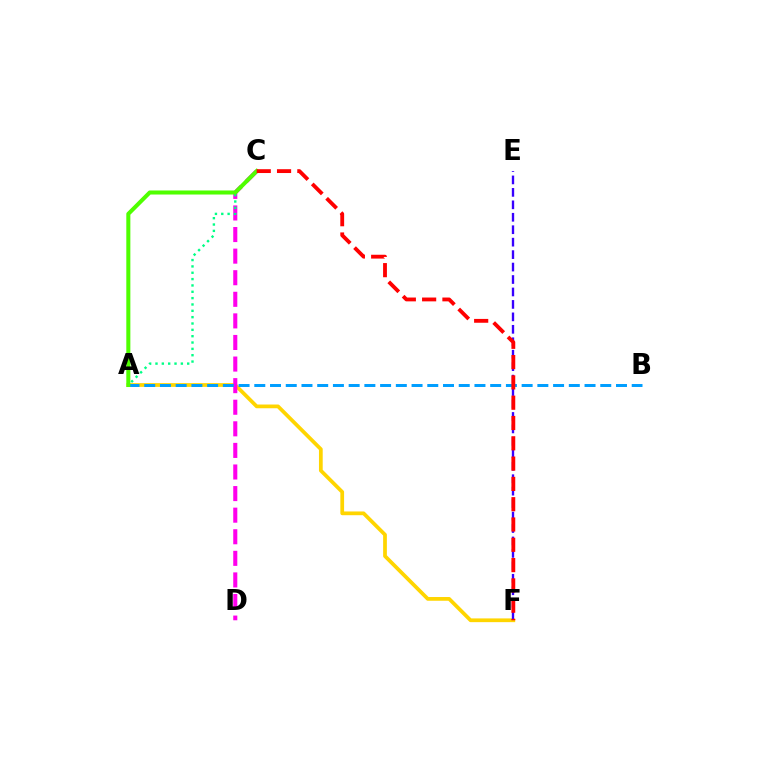{('A', 'F'): [{'color': '#ffd500', 'line_style': 'solid', 'thickness': 2.69}], ('C', 'D'): [{'color': '#ff00ed', 'line_style': 'dashed', 'thickness': 2.93}], ('A', 'B'): [{'color': '#009eff', 'line_style': 'dashed', 'thickness': 2.14}], ('E', 'F'): [{'color': '#3700ff', 'line_style': 'dashed', 'thickness': 1.69}], ('A', 'C'): [{'color': '#00ff86', 'line_style': 'dotted', 'thickness': 1.72}, {'color': '#4fff00', 'line_style': 'solid', 'thickness': 2.91}], ('C', 'F'): [{'color': '#ff0000', 'line_style': 'dashed', 'thickness': 2.76}]}